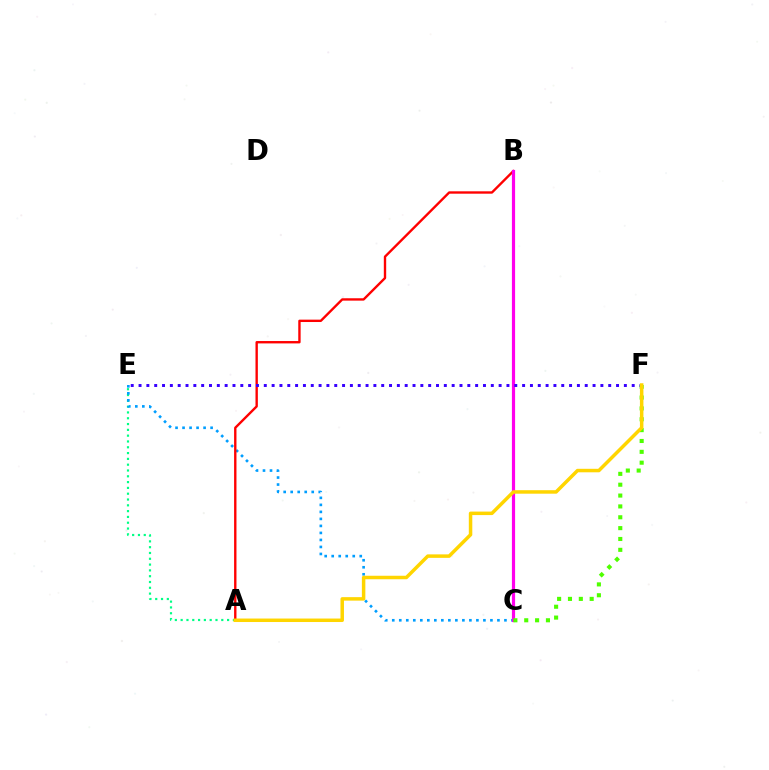{('A', 'E'): [{'color': '#00ff86', 'line_style': 'dotted', 'thickness': 1.58}], ('C', 'E'): [{'color': '#009eff', 'line_style': 'dotted', 'thickness': 1.91}], ('A', 'B'): [{'color': '#ff0000', 'line_style': 'solid', 'thickness': 1.71}], ('B', 'C'): [{'color': '#ff00ed', 'line_style': 'solid', 'thickness': 2.3}], ('C', 'F'): [{'color': '#4fff00', 'line_style': 'dotted', 'thickness': 2.95}], ('E', 'F'): [{'color': '#3700ff', 'line_style': 'dotted', 'thickness': 2.13}], ('A', 'F'): [{'color': '#ffd500', 'line_style': 'solid', 'thickness': 2.51}]}